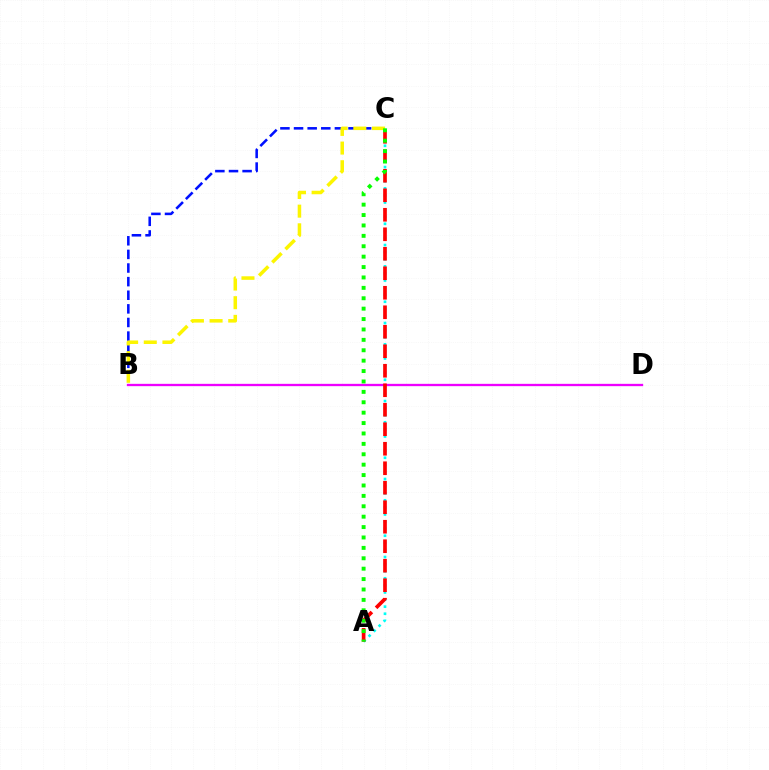{('B', 'C'): [{'color': '#0010ff', 'line_style': 'dashed', 'thickness': 1.85}, {'color': '#fcf500', 'line_style': 'dashed', 'thickness': 2.54}], ('A', 'C'): [{'color': '#00fff6', 'line_style': 'dotted', 'thickness': 1.93}, {'color': '#ff0000', 'line_style': 'dashed', 'thickness': 2.65}, {'color': '#08ff00', 'line_style': 'dotted', 'thickness': 2.83}], ('B', 'D'): [{'color': '#ee00ff', 'line_style': 'solid', 'thickness': 1.67}]}